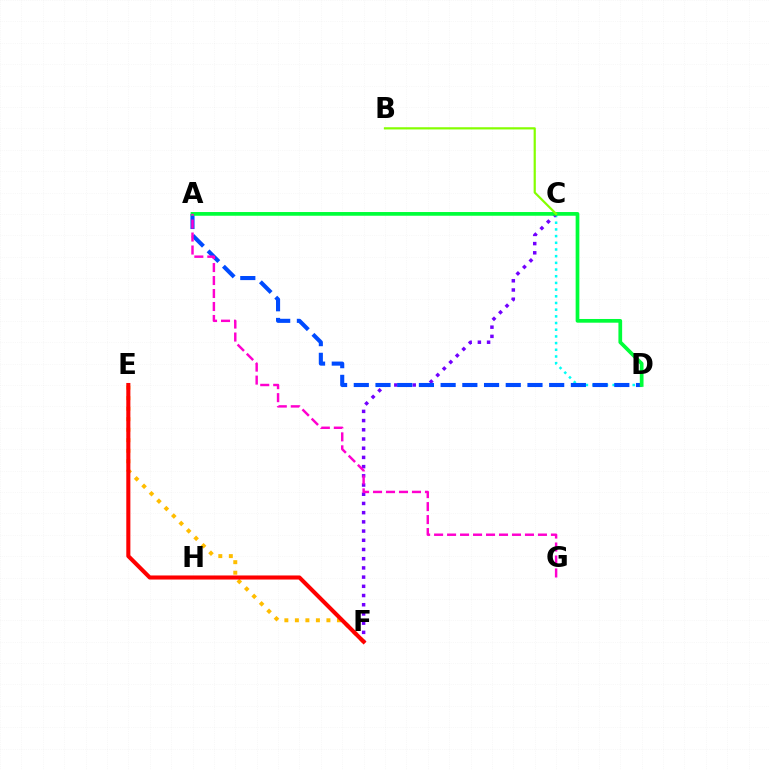{('C', 'D'): [{'color': '#00fff6', 'line_style': 'dotted', 'thickness': 1.82}], ('E', 'F'): [{'color': '#ffbd00', 'line_style': 'dotted', 'thickness': 2.86}, {'color': '#ff0000', 'line_style': 'solid', 'thickness': 2.93}], ('C', 'F'): [{'color': '#7200ff', 'line_style': 'dotted', 'thickness': 2.5}], ('A', 'D'): [{'color': '#004bff', 'line_style': 'dashed', 'thickness': 2.95}, {'color': '#00ff39', 'line_style': 'solid', 'thickness': 2.67}], ('B', 'C'): [{'color': '#84ff00', 'line_style': 'solid', 'thickness': 1.58}], ('A', 'G'): [{'color': '#ff00cf', 'line_style': 'dashed', 'thickness': 1.76}]}